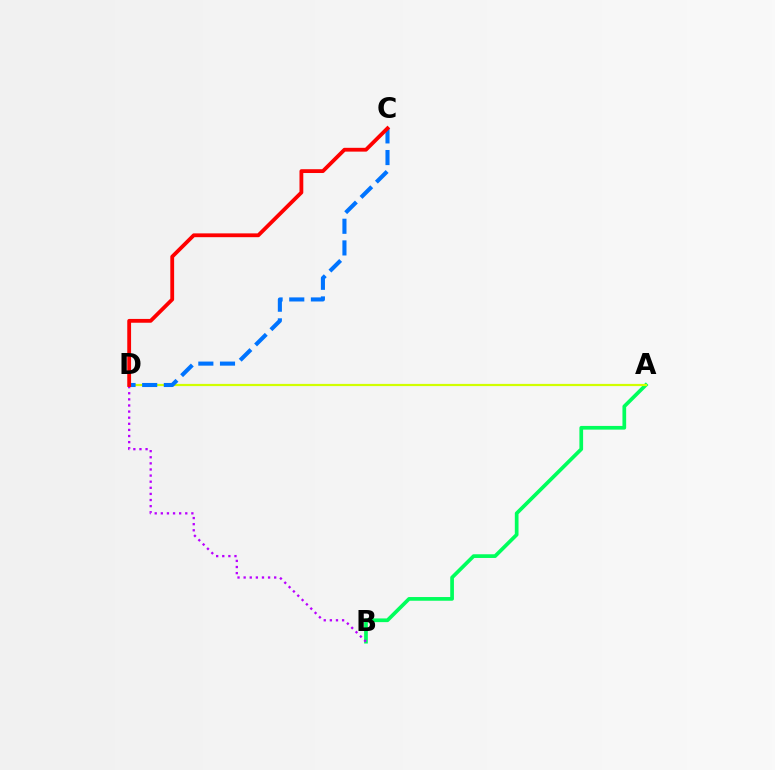{('A', 'B'): [{'color': '#00ff5c', 'line_style': 'solid', 'thickness': 2.67}], ('A', 'D'): [{'color': '#d1ff00', 'line_style': 'solid', 'thickness': 1.59}], ('C', 'D'): [{'color': '#0074ff', 'line_style': 'dashed', 'thickness': 2.94}, {'color': '#ff0000', 'line_style': 'solid', 'thickness': 2.74}], ('B', 'D'): [{'color': '#b900ff', 'line_style': 'dotted', 'thickness': 1.66}]}